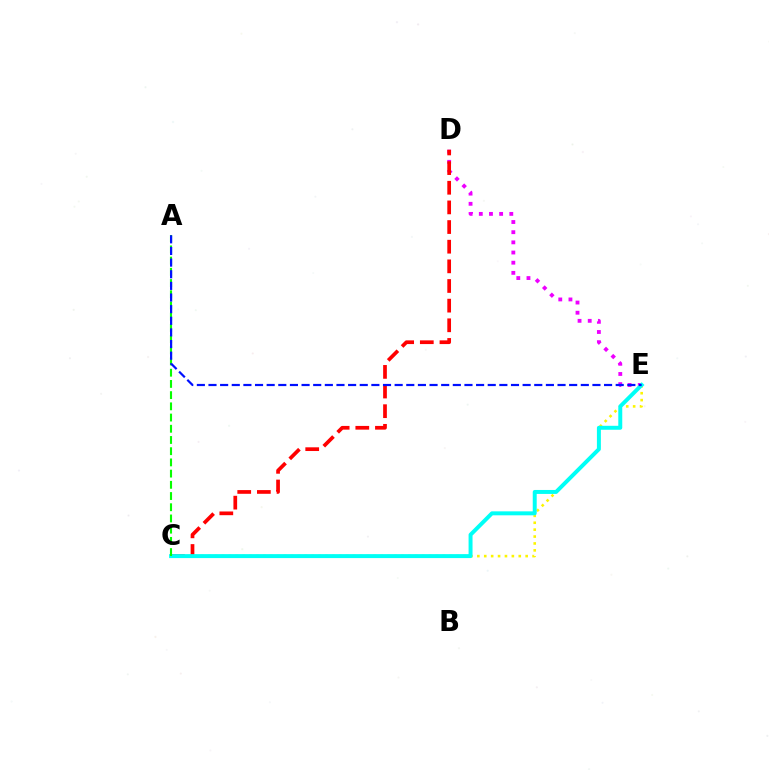{('C', 'E'): [{'color': '#fcf500', 'line_style': 'dotted', 'thickness': 1.88}, {'color': '#00fff6', 'line_style': 'solid', 'thickness': 2.85}], ('D', 'E'): [{'color': '#ee00ff', 'line_style': 'dotted', 'thickness': 2.76}], ('C', 'D'): [{'color': '#ff0000', 'line_style': 'dashed', 'thickness': 2.67}], ('A', 'C'): [{'color': '#08ff00', 'line_style': 'dashed', 'thickness': 1.52}], ('A', 'E'): [{'color': '#0010ff', 'line_style': 'dashed', 'thickness': 1.58}]}